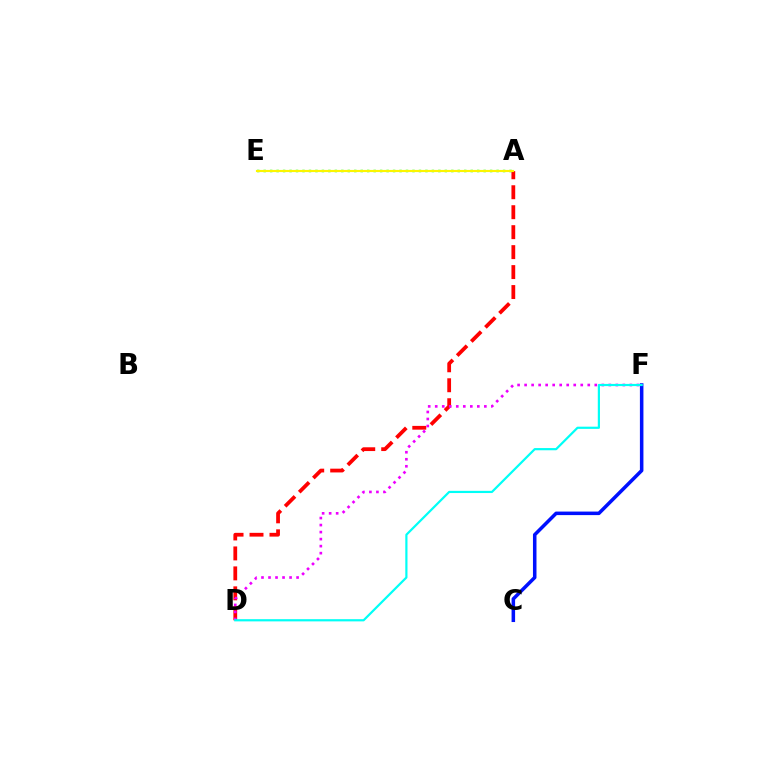{('A', 'D'): [{'color': '#ff0000', 'line_style': 'dashed', 'thickness': 2.71}], ('D', 'F'): [{'color': '#ee00ff', 'line_style': 'dotted', 'thickness': 1.91}, {'color': '#00fff6', 'line_style': 'solid', 'thickness': 1.58}], ('C', 'F'): [{'color': '#0010ff', 'line_style': 'solid', 'thickness': 2.54}], ('A', 'E'): [{'color': '#08ff00', 'line_style': 'dotted', 'thickness': 1.76}, {'color': '#fcf500', 'line_style': 'solid', 'thickness': 1.54}]}